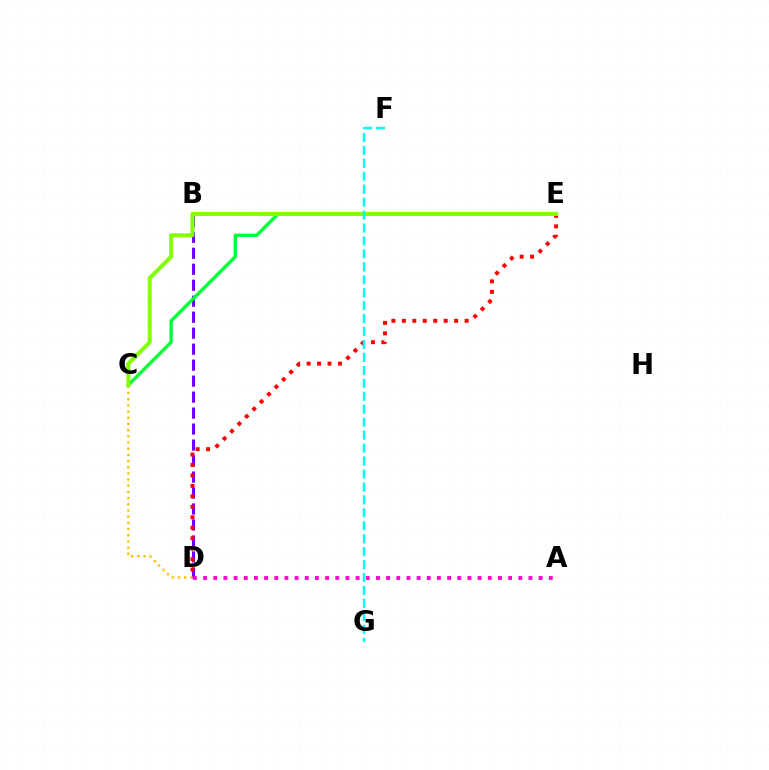{('B', 'D'): [{'color': '#7200ff', 'line_style': 'dashed', 'thickness': 2.17}], ('C', 'D'): [{'color': '#ffbd00', 'line_style': 'dotted', 'thickness': 1.68}], ('C', 'E'): [{'color': '#00ff39', 'line_style': 'solid', 'thickness': 2.42}, {'color': '#84ff00', 'line_style': 'solid', 'thickness': 2.89}], ('B', 'E'): [{'color': '#004bff', 'line_style': 'dotted', 'thickness': 1.76}], ('D', 'E'): [{'color': '#ff0000', 'line_style': 'dotted', 'thickness': 2.84}], ('A', 'D'): [{'color': '#ff00cf', 'line_style': 'dotted', 'thickness': 2.76}], ('F', 'G'): [{'color': '#00fff6', 'line_style': 'dashed', 'thickness': 1.76}]}